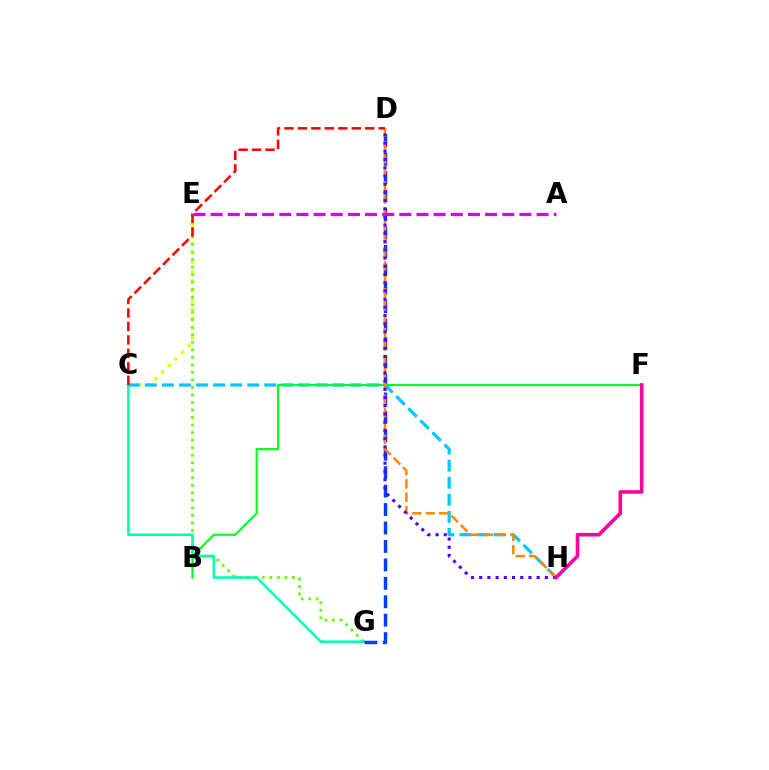{('C', 'E'): [{'color': '#eeff00', 'line_style': 'dotted', 'thickness': 2.56}], ('E', 'G'): [{'color': '#66ff00', 'line_style': 'dotted', 'thickness': 2.04}], ('C', 'G'): [{'color': '#00ffaf', 'line_style': 'solid', 'thickness': 1.83}], ('D', 'G'): [{'color': '#003fff', 'line_style': 'dashed', 'thickness': 2.5}], ('C', 'H'): [{'color': '#00c7ff', 'line_style': 'dashed', 'thickness': 2.32}], ('B', 'F'): [{'color': '#00ff27', 'line_style': 'solid', 'thickness': 1.57}], ('D', 'H'): [{'color': '#ff8800', 'line_style': 'dashed', 'thickness': 1.81}, {'color': '#4f00ff', 'line_style': 'dotted', 'thickness': 2.23}], ('C', 'D'): [{'color': '#ff0000', 'line_style': 'dashed', 'thickness': 1.83}], ('F', 'H'): [{'color': '#ff00a0', 'line_style': 'solid', 'thickness': 2.59}], ('A', 'E'): [{'color': '#d600ff', 'line_style': 'dashed', 'thickness': 2.33}]}